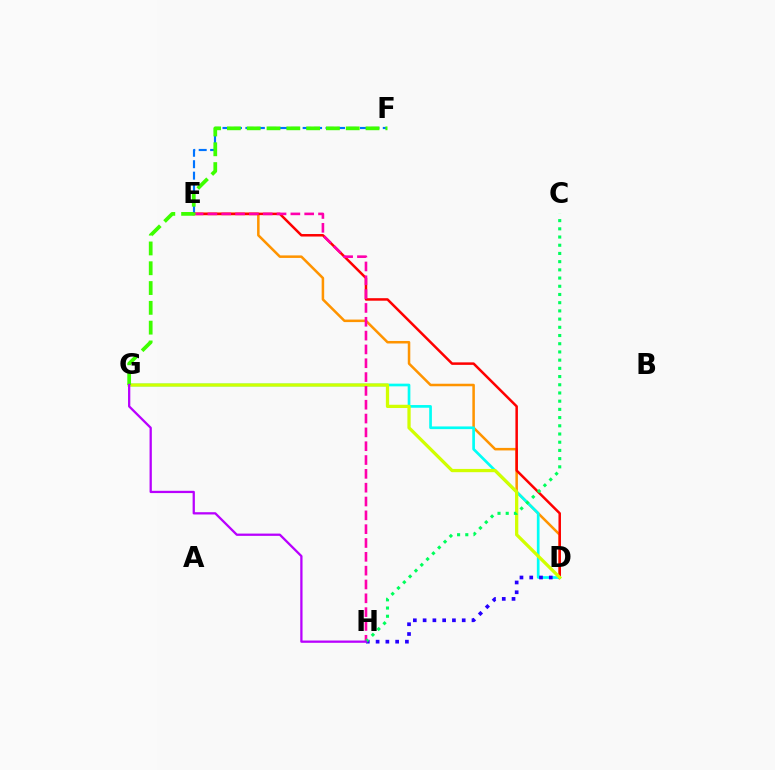{('D', 'E'): [{'color': '#ff9400', 'line_style': 'solid', 'thickness': 1.82}, {'color': '#ff0000', 'line_style': 'solid', 'thickness': 1.8}], ('E', 'F'): [{'color': '#0074ff', 'line_style': 'dashed', 'thickness': 1.56}], ('D', 'G'): [{'color': '#00fff6', 'line_style': 'solid', 'thickness': 1.93}, {'color': '#d1ff00', 'line_style': 'solid', 'thickness': 2.35}], ('D', 'H'): [{'color': '#2500ff', 'line_style': 'dotted', 'thickness': 2.66}], ('E', 'H'): [{'color': '#ff00ac', 'line_style': 'dashed', 'thickness': 1.88}], ('C', 'H'): [{'color': '#00ff5c', 'line_style': 'dotted', 'thickness': 2.23}], ('F', 'G'): [{'color': '#3dff00', 'line_style': 'dashed', 'thickness': 2.69}], ('G', 'H'): [{'color': '#b900ff', 'line_style': 'solid', 'thickness': 1.64}]}